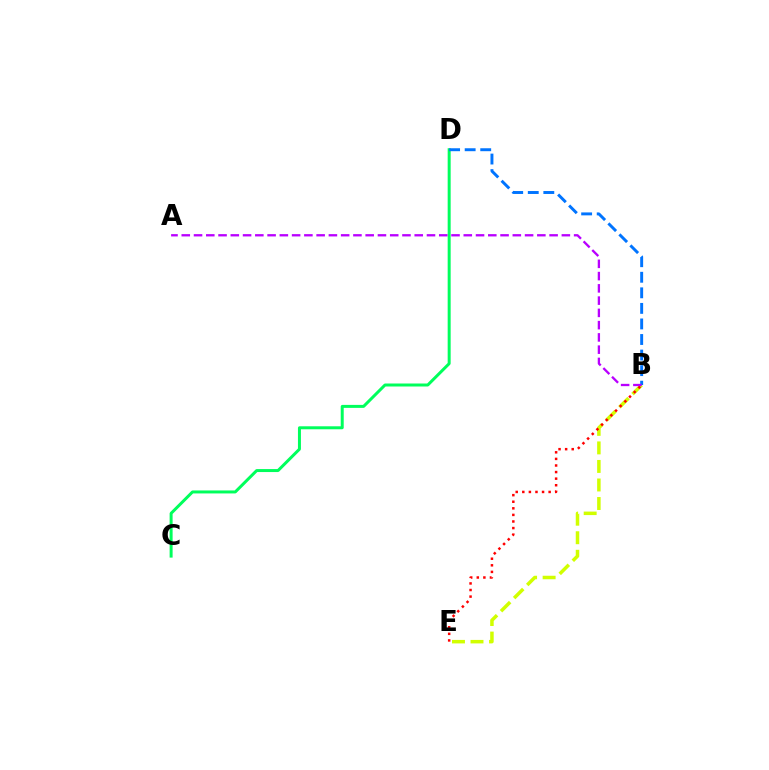{('B', 'E'): [{'color': '#d1ff00', 'line_style': 'dashed', 'thickness': 2.52}, {'color': '#ff0000', 'line_style': 'dotted', 'thickness': 1.79}], ('C', 'D'): [{'color': '#00ff5c', 'line_style': 'solid', 'thickness': 2.15}], ('B', 'D'): [{'color': '#0074ff', 'line_style': 'dashed', 'thickness': 2.11}], ('A', 'B'): [{'color': '#b900ff', 'line_style': 'dashed', 'thickness': 1.67}]}